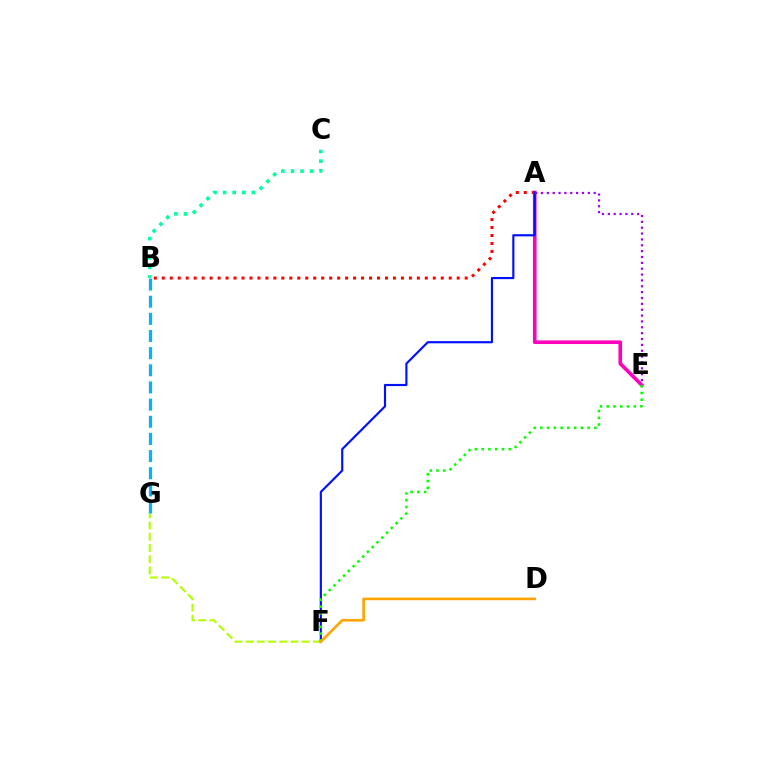{('A', 'B'): [{'color': '#ff0000', 'line_style': 'dotted', 'thickness': 2.17}], ('B', 'C'): [{'color': '#00ff9d', 'line_style': 'dotted', 'thickness': 2.61}], ('F', 'G'): [{'color': '#b3ff00', 'line_style': 'dashed', 'thickness': 1.53}], ('A', 'E'): [{'color': '#ff00bd', 'line_style': 'solid', 'thickness': 2.61}, {'color': '#9b00ff', 'line_style': 'dotted', 'thickness': 1.59}], ('A', 'F'): [{'color': '#0010ff', 'line_style': 'solid', 'thickness': 1.55}], ('E', 'F'): [{'color': '#08ff00', 'line_style': 'dotted', 'thickness': 1.83}], ('B', 'G'): [{'color': '#00b5ff', 'line_style': 'dashed', 'thickness': 2.33}], ('D', 'F'): [{'color': '#ffa500', 'line_style': 'solid', 'thickness': 1.91}]}